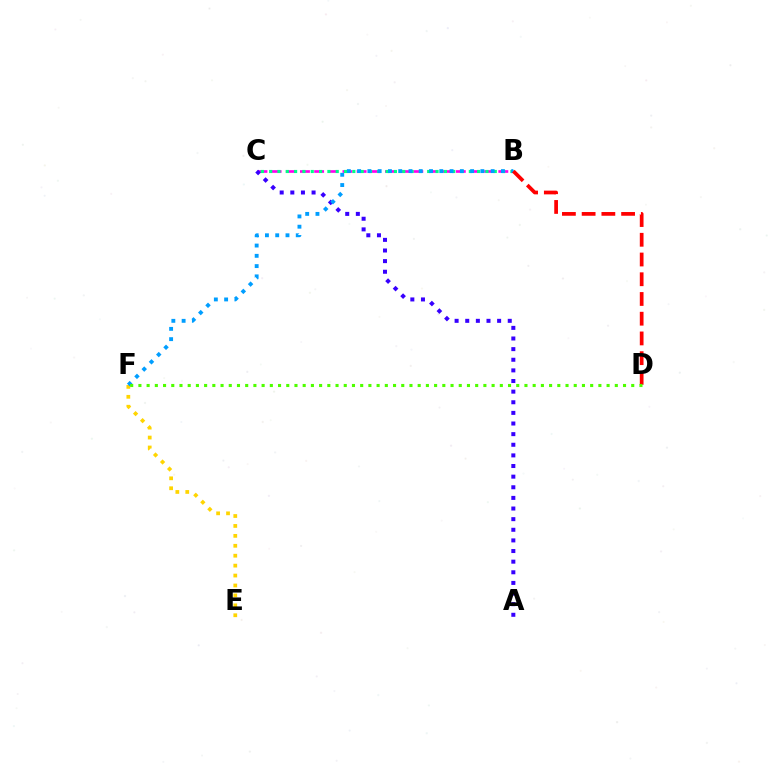{('E', 'F'): [{'color': '#ffd500', 'line_style': 'dotted', 'thickness': 2.7}], ('B', 'C'): [{'color': '#ff00ed', 'line_style': 'dashed', 'thickness': 1.92}, {'color': '#00ff86', 'line_style': 'dotted', 'thickness': 2.26}], ('A', 'C'): [{'color': '#3700ff', 'line_style': 'dotted', 'thickness': 2.89}], ('B', 'F'): [{'color': '#009eff', 'line_style': 'dotted', 'thickness': 2.79}], ('B', 'D'): [{'color': '#ff0000', 'line_style': 'dashed', 'thickness': 2.68}], ('D', 'F'): [{'color': '#4fff00', 'line_style': 'dotted', 'thickness': 2.23}]}